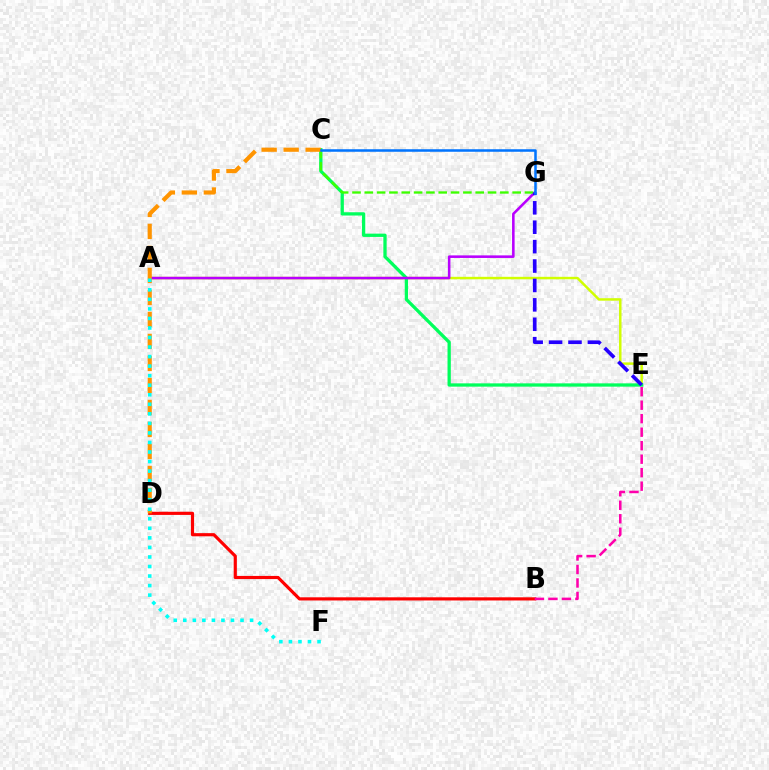{('A', 'E'): [{'color': '#d1ff00', 'line_style': 'solid', 'thickness': 1.78}], ('C', 'E'): [{'color': '#00ff5c', 'line_style': 'solid', 'thickness': 2.37}], ('B', 'D'): [{'color': '#ff0000', 'line_style': 'solid', 'thickness': 2.27}], ('A', 'G'): [{'color': '#b900ff', 'line_style': 'solid', 'thickness': 1.85}], ('C', 'G'): [{'color': '#3dff00', 'line_style': 'dashed', 'thickness': 1.67}, {'color': '#0074ff', 'line_style': 'solid', 'thickness': 1.82}], ('E', 'G'): [{'color': '#2500ff', 'line_style': 'dashed', 'thickness': 2.64}], ('C', 'D'): [{'color': '#ff9400', 'line_style': 'dashed', 'thickness': 2.99}], ('B', 'E'): [{'color': '#ff00ac', 'line_style': 'dashed', 'thickness': 1.83}], ('A', 'F'): [{'color': '#00fff6', 'line_style': 'dotted', 'thickness': 2.59}]}